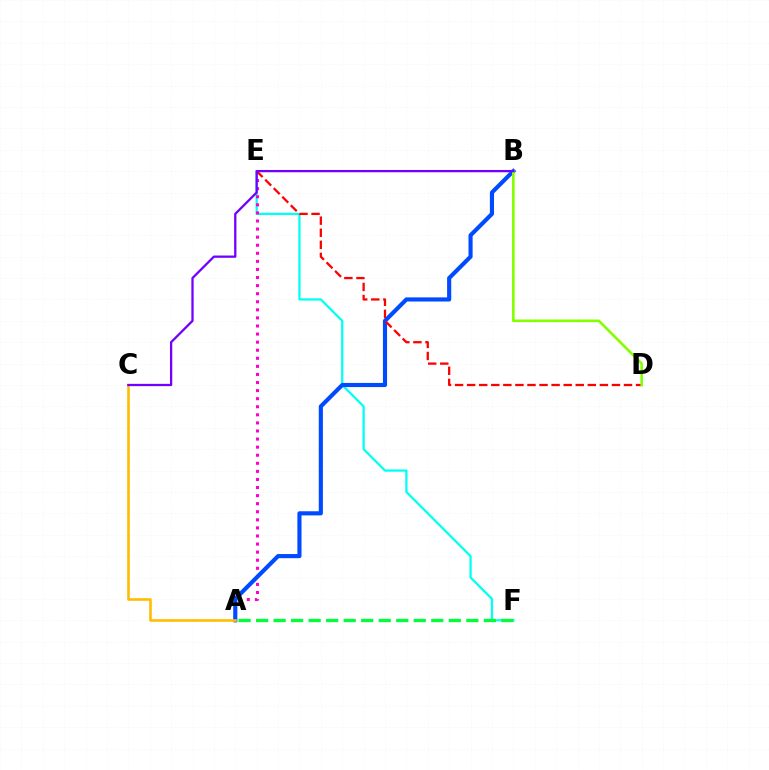{('E', 'F'): [{'color': '#00fff6', 'line_style': 'solid', 'thickness': 1.61}], ('A', 'E'): [{'color': '#ff00cf', 'line_style': 'dotted', 'thickness': 2.19}], ('A', 'B'): [{'color': '#004bff', 'line_style': 'solid', 'thickness': 2.98}], ('A', 'F'): [{'color': '#00ff39', 'line_style': 'dashed', 'thickness': 2.38}], ('D', 'E'): [{'color': '#ff0000', 'line_style': 'dashed', 'thickness': 1.64}], ('A', 'C'): [{'color': '#ffbd00', 'line_style': 'solid', 'thickness': 1.88}], ('B', 'D'): [{'color': '#84ff00', 'line_style': 'solid', 'thickness': 1.89}], ('B', 'C'): [{'color': '#7200ff', 'line_style': 'solid', 'thickness': 1.65}]}